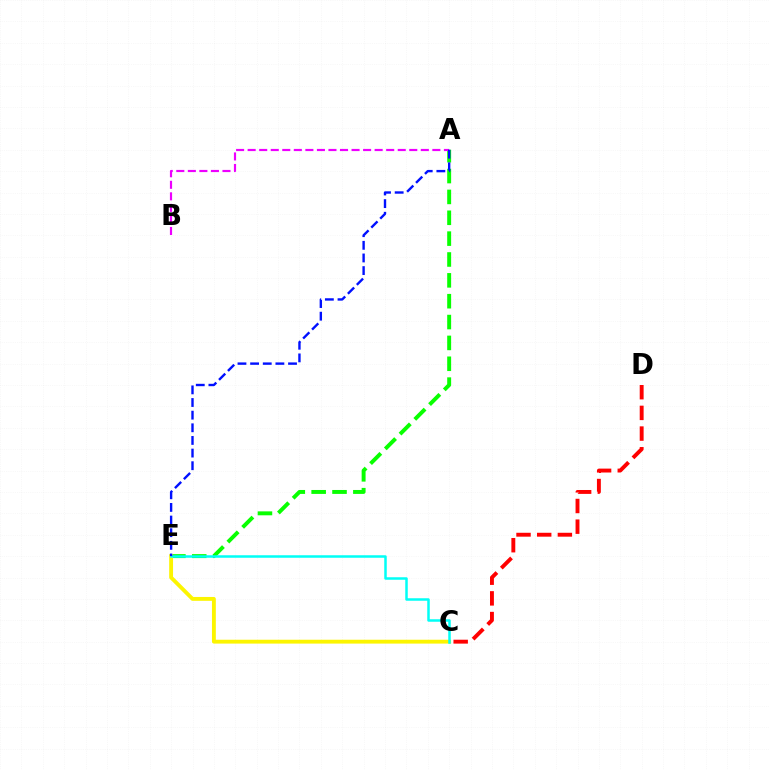{('A', 'E'): [{'color': '#08ff00', 'line_style': 'dashed', 'thickness': 2.83}, {'color': '#0010ff', 'line_style': 'dashed', 'thickness': 1.72}], ('C', 'D'): [{'color': '#ff0000', 'line_style': 'dashed', 'thickness': 2.81}], ('A', 'B'): [{'color': '#ee00ff', 'line_style': 'dashed', 'thickness': 1.57}], ('C', 'E'): [{'color': '#fcf500', 'line_style': 'solid', 'thickness': 2.78}, {'color': '#00fff6', 'line_style': 'solid', 'thickness': 1.8}]}